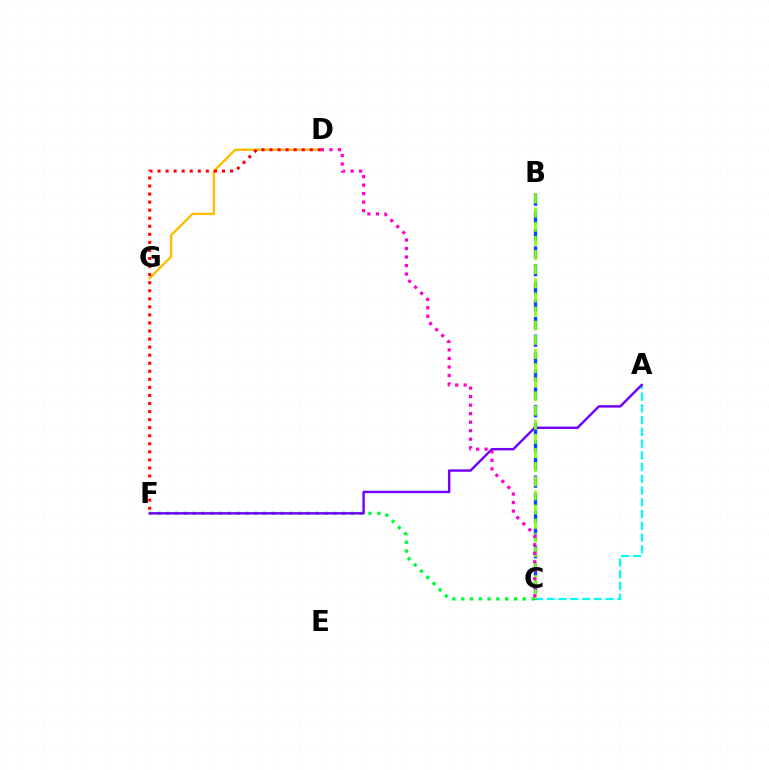{('A', 'C'): [{'color': '#00fff6', 'line_style': 'dashed', 'thickness': 1.59}], ('D', 'G'): [{'color': '#ffbd00', 'line_style': 'solid', 'thickness': 1.7}], ('C', 'F'): [{'color': '#00ff39', 'line_style': 'dotted', 'thickness': 2.39}], ('A', 'F'): [{'color': '#7200ff', 'line_style': 'solid', 'thickness': 1.75}], ('D', 'F'): [{'color': '#ff0000', 'line_style': 'dotted', 'thickness': 2.19}], ('B', 'C'): [{'color': '#004bff', 'line_style': 'dashed', 'thickness': 2.39}, {'color': '#84ff00', 'line_style': 'dashed', 'thickness': 1.92}], ('C', 'D'): [{'color': '#ff00cf', 'line_style': 'dotted', 'thickness': 2.31}]}